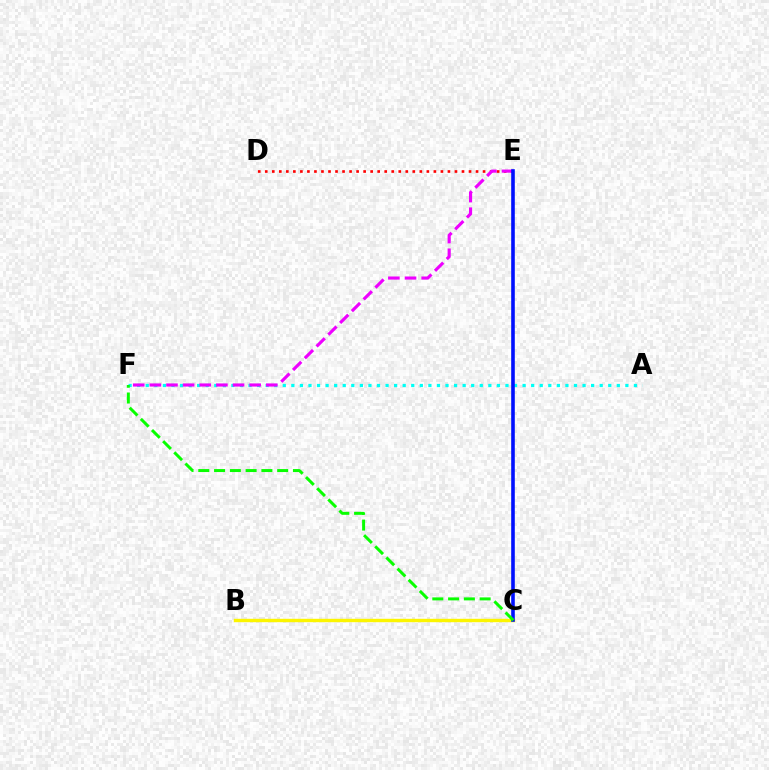{('D', 'E'): [{'color': '#ff0000', 'line_style': 'dotted', 'thickness': 1.91}], ('A', 'F'): [{'color': '#00fff6', 'line_style': 'dotted', 'thickness': 2.33}], ('E', 'F'): [{'color': '#ee00ff', 'line_style': 'dashed', 'thickness': 2.26}], ('B', 'C'): [{'color': '#fcf500', 'line_style': 'solid', 'thickness': 2.45}], ('C', 'E'): [{'color': '#0010ff', 'line_style': 'solid', 'thickness': 2.59}], ('C', 'F'): [{'color': '#08ff00', 'line_style': 'dashed', 'thickness': 2.14}]}